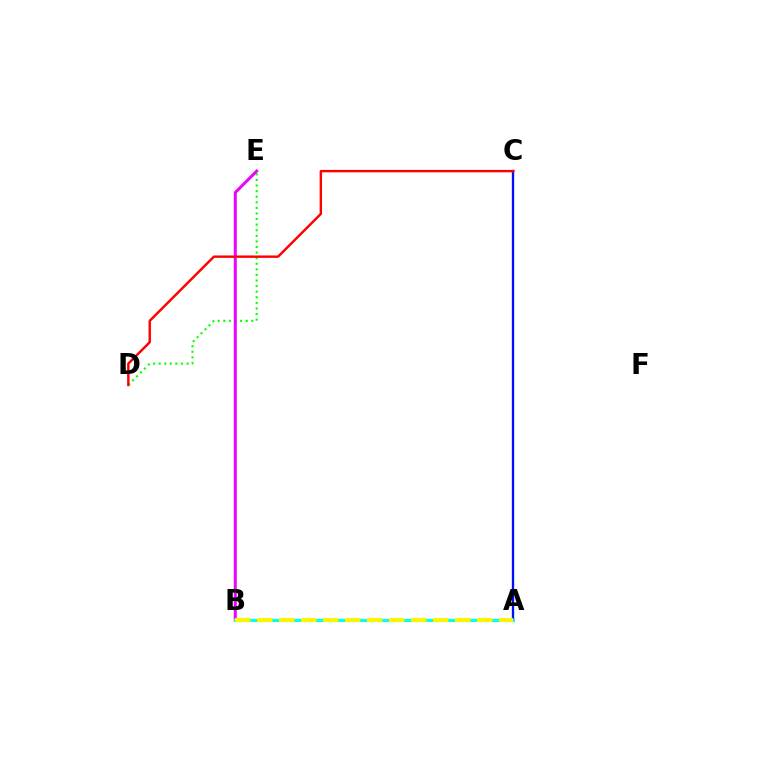{('A', 'C'): [{'color': '#0010ff', 'line_style': 'solid', 'thickness': 1.68}], ('D', 'E'): [{'color': '#08ff00', 'line_style': 'dotted', 'thickness': 1.52}], ('B', 'E'): [{'color': '#ee00ff', 'line_style': 'solid', 'thickness': 2.15}], ('A', 'B'): [{'color': '#00fff6', 'line_style': 'solid', 'thickness': 2.27}, {'color': '#fcf500', 'line_style': 'dashed', 'thickness': 2.99}], ('C', 'D'): [{'color': '#ff0000', 'line_style': 'solid', 'thickness': 1.74}]}